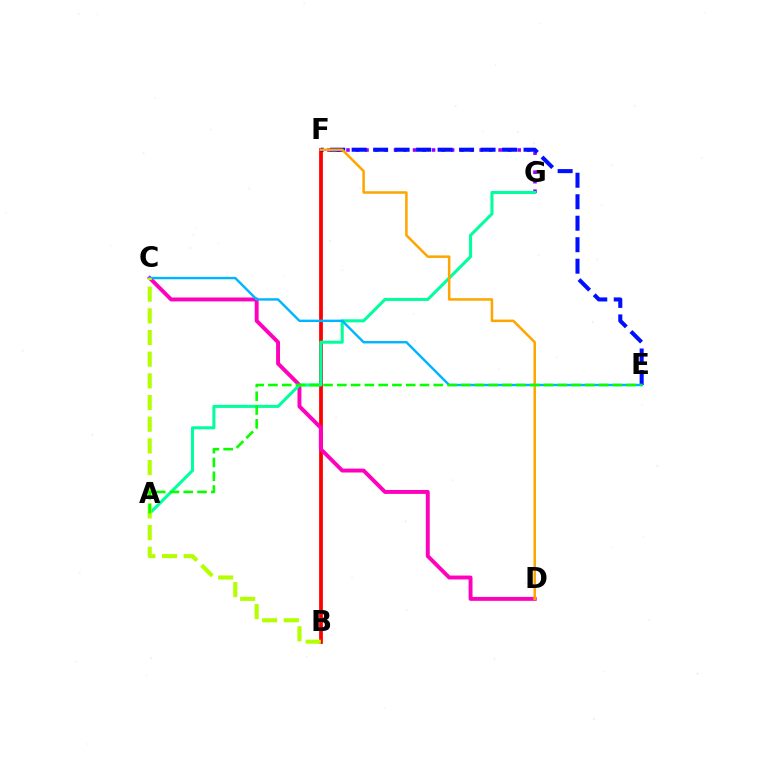{('B', 'F'): [{'color': '#ff0000', 'line_style': 'solid', 'thickness': 2.72}], ('C', 'D'): [{'color': '#ff00bd', 'line_style': 'solid', 'thickness': 2.82}], ('F', 'G'): [{'color': '#9b00ff', 'line_style': 'dotted', 'thickness': 2.58}], ('A', 'G'): [{'color': '#00ff9d', 'line_style': 'solid', 'thickness': 2.19}], ('E', 'F'): [{'color': '#0010ff', 'line_style': 'dashed', 'thickness': 2.92}], ('C', 'E'): [{'color': '#00b5ff', 'line_style': 'solid', 'thickness': 1.73}], ('B', 'C'): [{'color': '#b3ff00', 'line_style': 'dashed', 'thickness': 2.94}], ('D', 'F'): [{'color': '#ffa500', 'line_style': 'solid', 'thickness': 1.81}], ('A', 'E'): [{'color': '#08ff00', 'line_style': 'dashed', 'thickness': 1.87}]}